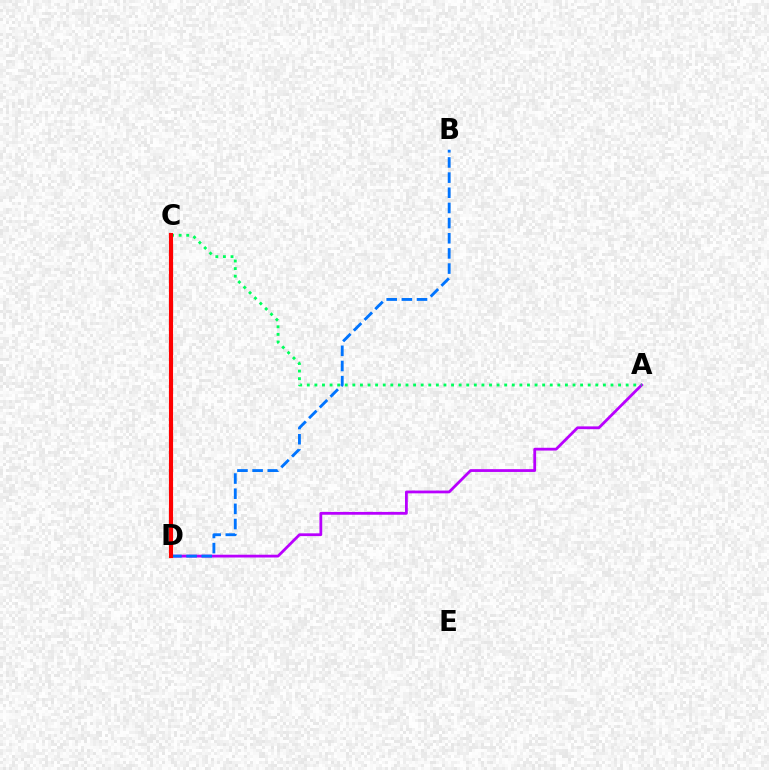{('A', 'D'): [{'color': '#b900ff', 'line_style': 'solid', 'thickness': 2.01}], ('A', 'C'): [{'color': '#00ff5c', 'line_style': 'dotted', 'thickness': 2.06}], ('B', 'D'): [{'color': '#0074ff', 'line_style': 'dashed', 'thickness': 2.06}], ('C', 'D'): [{'color': '#d1ff00', 'line_style': 'dashed', 'thickness': 2.87}, {'color': '#ff0000', 'line_style': 'solid', 'thickness': 2.98}]}